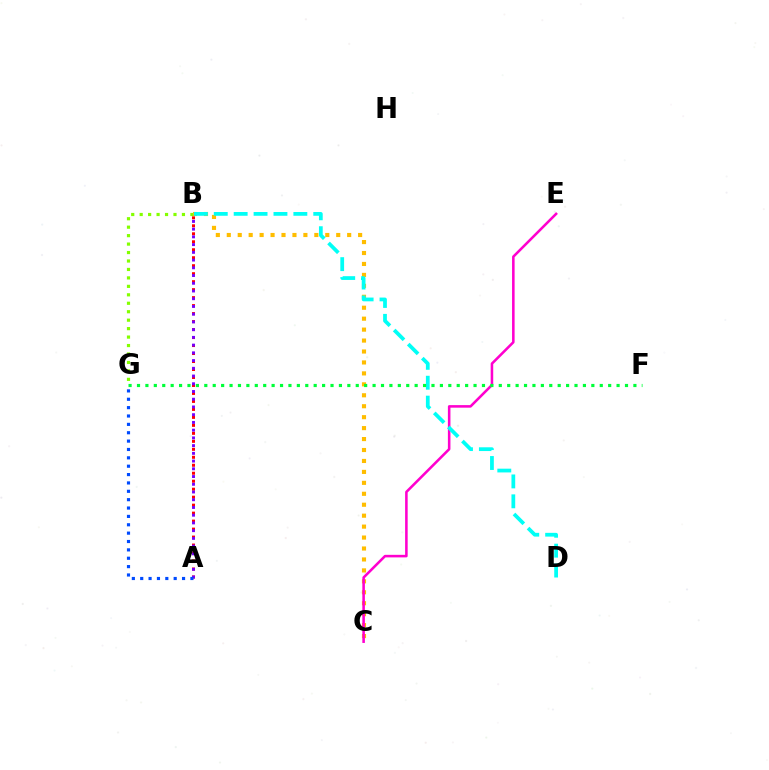{('A', 'B'): [{'color': '#ff0000', 'line_style': 'dotted', 'thickness': 2.17}, {'color': '#7200ff', 'line_style': 'dotted', 'thickness': 2.1}], ('B', 'G'): [{'color': '#84ff00', 'line_style': 'dotted', 'thickness': 2.3}], ('A', 'G'): [{'color': '#004bff', 'line_style': 'dotted', 'thickness': 2.27}], ('B', 'C'): [{'color': '#ffbd00', 'line_style': 'dotted', 'thickness': 2.97}], ('C', 'E'): [{'color': '#ff00cf', 'line_style': 'solid', 'thickness': 1.84}], ('B', 'D'): [{'color': '#00fff6', 'line_style': 'dashed', 'thickness': 2.7}], ('F', 'G'): [{'color': '#00ff39', 'line_style': 'dotted', 'thickness': 2.29}]}